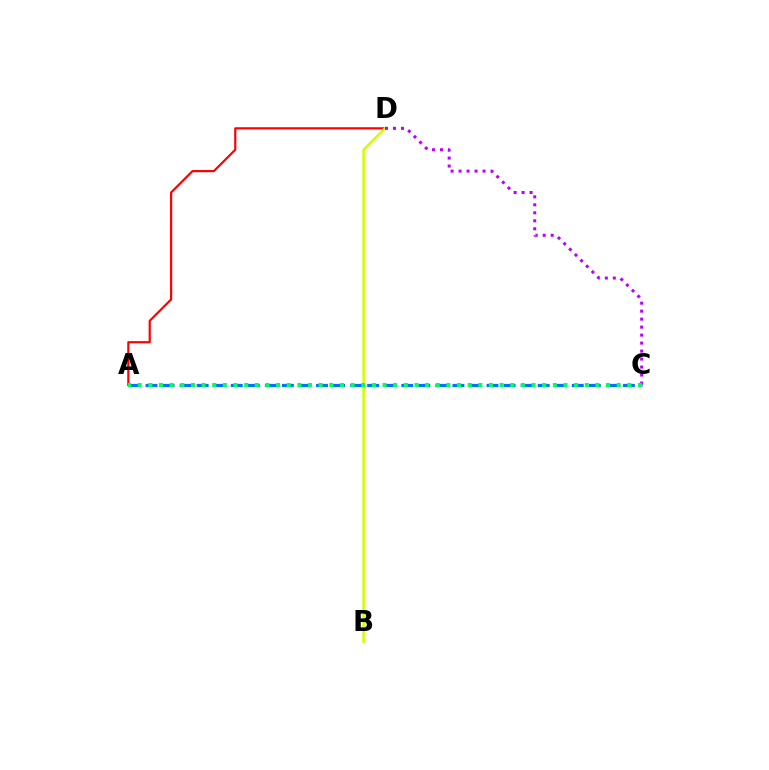{('A', 'C'): [{'color': '#0074ff', 'line_style': 'dashed', 'thickness': 2.32}, {'color': '#00ff5c', 'line_style': 'dotted', 'thickness': 2.89}], ('A', 'D'): [{'color': '#ff0000', 'line_style': 'solid', 'thickness': 1.58}], ('B', 'D'): [{'color': '#d1ff00', 'line_style': 'solid', 'thickness': 1.84}], ('C', 'D'): [{'color': '#b900ff', 'line_style': 'dotted', 'thickness': 2.17}]}